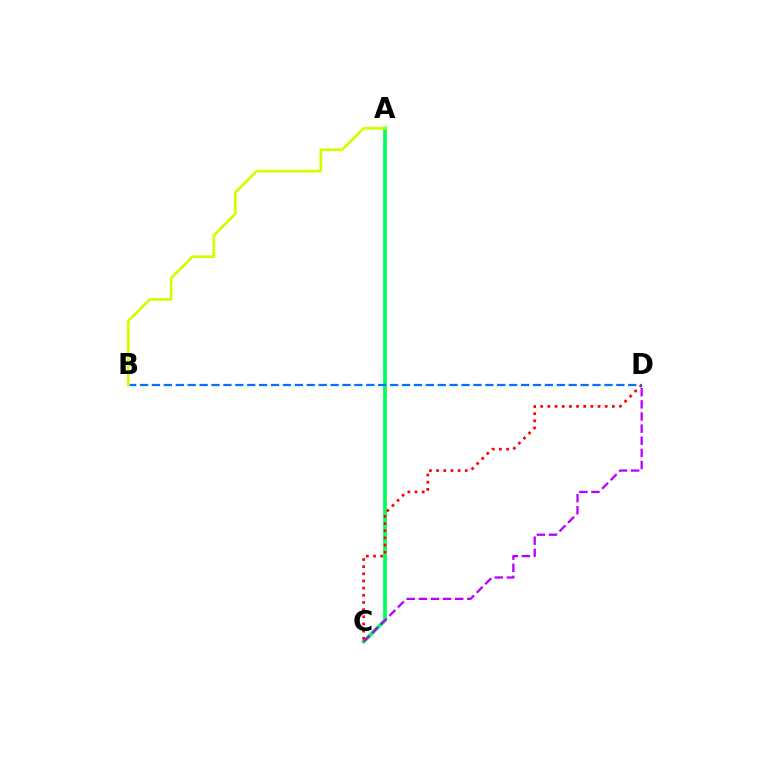{('A', 'C'): [{'color': '#00ff5c', 'line_style': 'solid', 'thickness': 2.69}], ('C', 'D'): [{'color': '#b900ff', 'line_style': 'dashed', 'thickness': 1.65}, {'color': '#ff0000', 'line_style': 'dotted', 'thickness': 1.95}], ('B', 'D'): [{'color': '#0074ff', 'line_style': 'dashed', 'thickness': 1.62}], ('A', 'B'): [{'color': '#d1ff00', 'line_style': 'solid', 'thickness': 1.93}]}